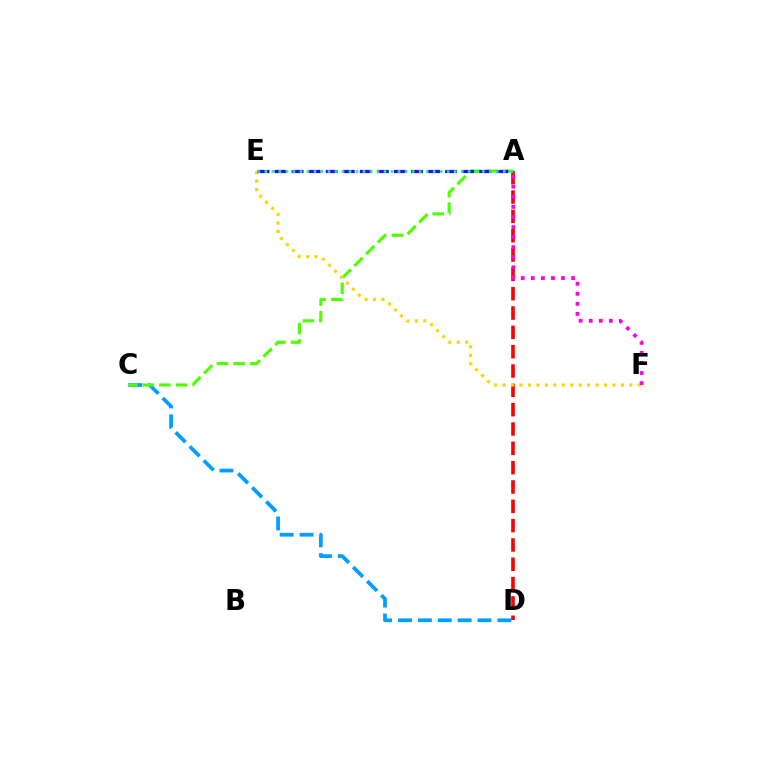{('C', 'D'): [{'color': '#009eff', 'line_style': 'dashed', 'thickness': 2.7}], ('A', 'D'): [{'color': '#ff0000', 'line_style': 'dashed', 'thickness': 2.63}], ('A', 'C'): [{'color': '#4fff00', 'line_style': 'dashed', 'thickness': 2.25}], ('E', 'F'): [{'color': '#ffd500', 'line_style': 'dotted', 'thickness': 2.3}], ('A', 'E'): [{'color': '#3700ff', 'line_style': 'dashed', 'thickness': 2.32}, {'color': '#00ff86', 'line_style': 'dotted', 'thickness': 1.91}], ('A', 'F'): [{'color': '#ff00ed', 'line_style': 'dotted', 'thickness': 2.74}]}